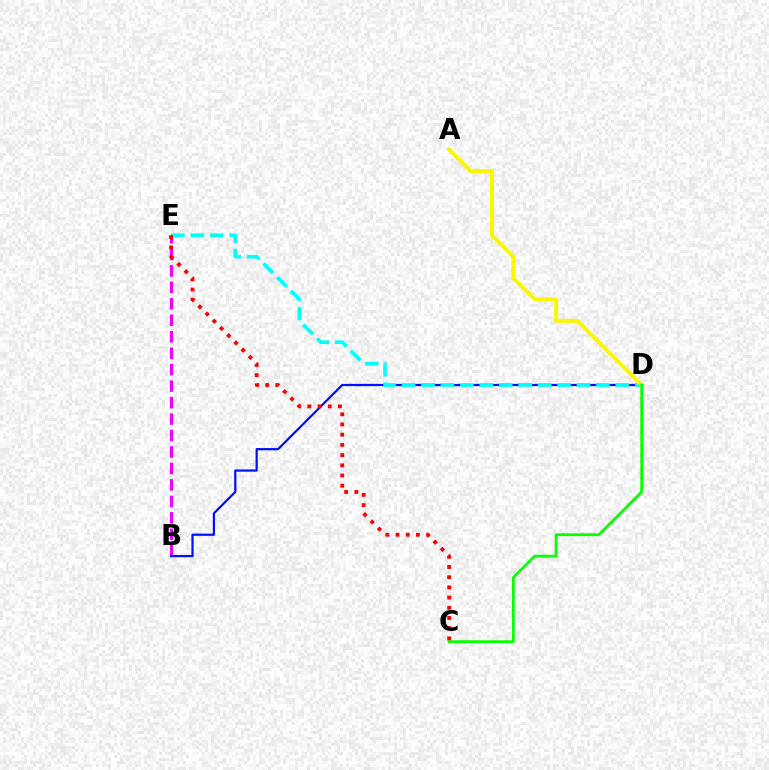{('B', 'E'): [{'color': '#ee00ff', 'line_style': 'dashed', 'thickness': 2.24}], ('B', 'D'): [{'color': '#0010ff', 'line_style': 'solid', 'thickness': 1.6}], ('D', 'E'): [{'color': '#00fff6', 'line_style': 'dashed', 'thickness': 2.64}], ('A', 'D'): [{'color': '#fcf500', 'line_style': 'solid', 'thickness': 2.86}], ('C', 'D'): [{'color': '#08ff00', 'line_style': 'solid', 'thickness': 1.99}], ('C', 'E'): [{'color': '#ff0000', 'line_style': 'dotted', 'thickness': 2.77}]}